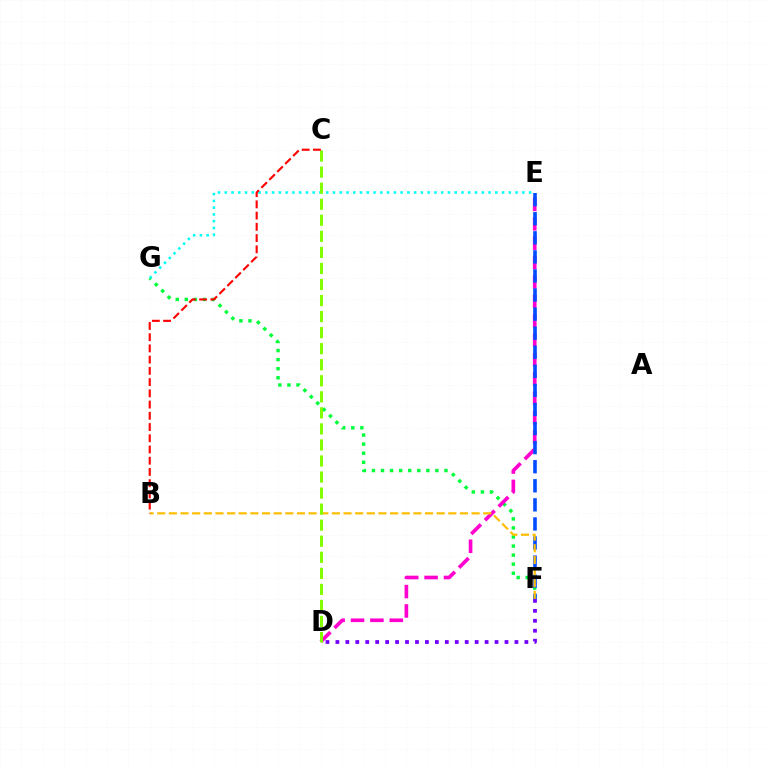{('F', 'G'): [{'color': '#00ff39', 'line_style': 'dotted', 'thickness': 2.46}], ('D', 'E'): [{'color': '#ff00cf', 'line_style': 'dashed', 'thickness': 2.63}], ('E', 'F'): [{'color': '#004bff', 'line_style': 'dashed', 'thickness': 2.59}], ('D', 'F'): [{'color': '#7200ff', 'line_style': 'dotted', 'thickness': 2.7}], ('E', 'G'): [{'color': '#00fff6', 'line_style': 'dotted', 'thickness': 1.84}], ('B', 'F'): [{'color': '#ffbd00', 'line_style': 'dashed', 'thickness': 1.58}], ('C', 'D'): [{'color': '#84ff00', 'line_style': 'dashed', 'thickness': 2.18}], ('B', 'C'): [{'color': '#ff0000', 'line_style': 'dashed', 'thickness': 1.53}]}